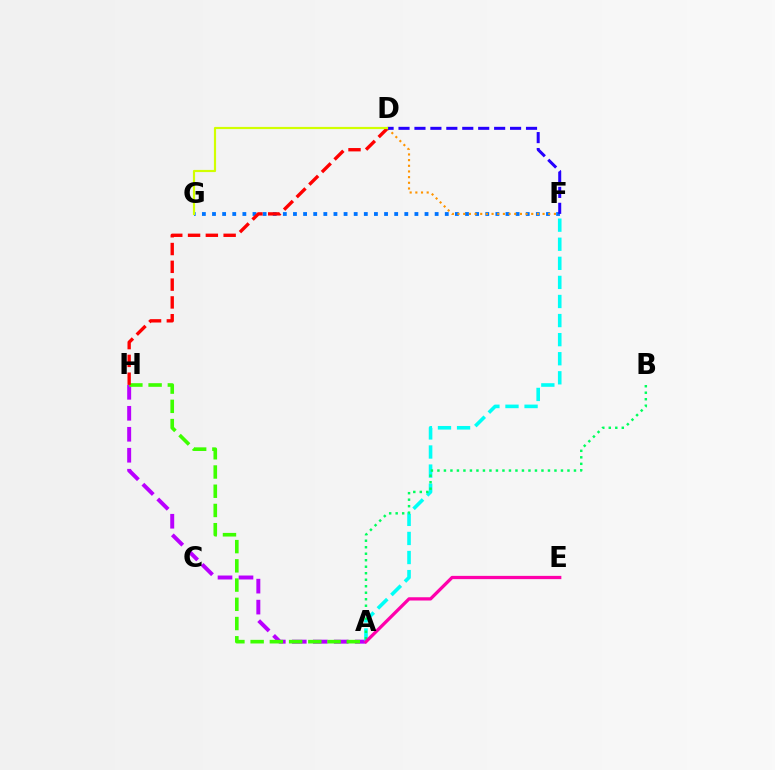{('A', 'H'): [{'color': '#b900ff', 'line_style': 'dashed', 'thickness': 2.85}, {'color': '#3dff00', 'line_style': 'dashed', 'thickness': 2.61}], ('A', 'F'): [{'color': '#00fff6', 'line_style': 'dashed', 'thickness': 2.59}], ('F', 'G'): [{'color': '#0074ff', 'line_style': 'dotted', 'thickness': 2.75}], ('A', 'B'): [{'color': '#00ff5c', 'line_style': 'dotted', 'thickness': 1.77}], ('A', 'E'): [{'color': '#ff00ac', 'line_style': 'solid', 'thickness': 2.35}], ('D', 'H'): [{'color': '#ff0000', 'line_style': 'dashed', 'thickness': 2.42}], ('D', 'F'): [{'color': '#ff9400', 'line_style': 'dotted', 'thickness': 1.54}, {'color': '#2500ff', 'line_style': 'dashed', 'thickness': 2.17}], ('D', 'G'): [{'color': '#d1ff00', 'line_style': 'solid', 'thickness': 1.57}]}